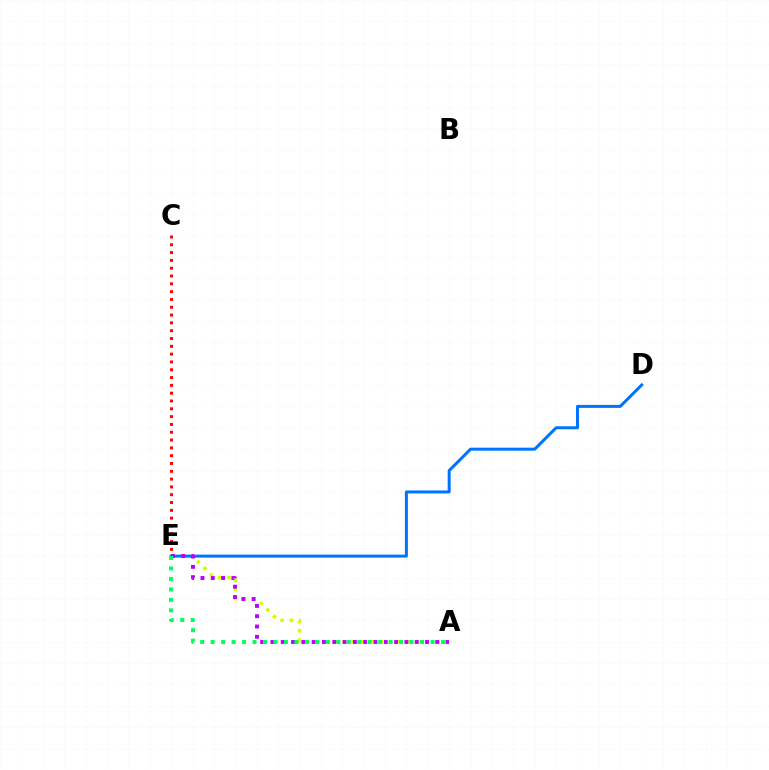{('C', 'E'): [{'color': '#ff0000', 'line_style': 'dotted', 'thickness': 2.12}], ('A', 'E'): [{'color': '#d1ff00', 'line_style': 'dotted', 'thickness': 2.52}, {'color': '#b900ff', 'line_style': 'dotted', 'thickness': 2.8}, {'color': '#00ff5c', 'line_style': 'dotted', 'thickness': 2.85}], ('D', 'E'): [{'color': '#0074ff', 'line_style': 'solid', 'thickness': 2.16}]}